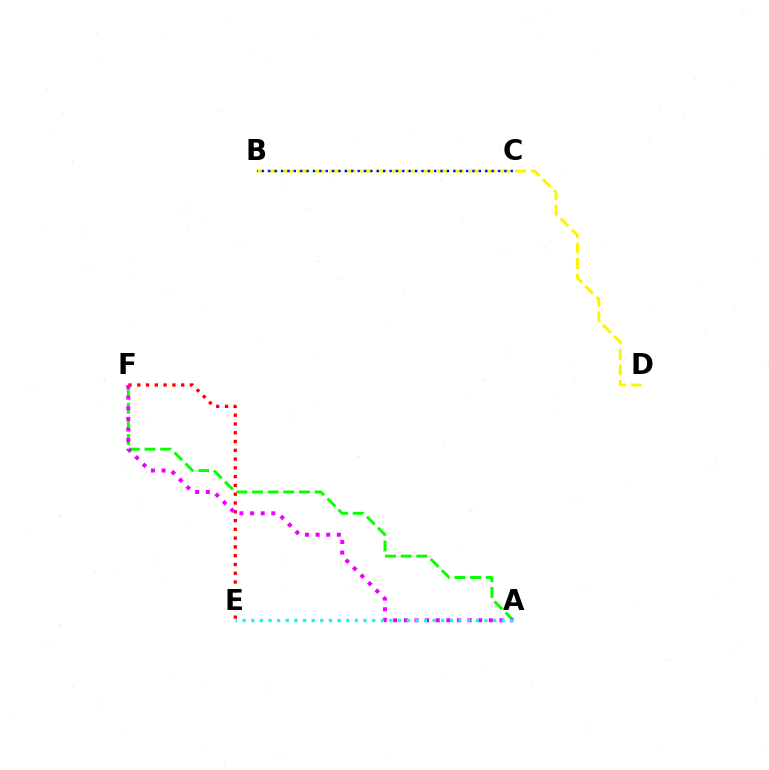{('A', 'F'): [{'color': '#08ff00', 'line_style': 'dashed', 'thickness': 2.13}, {'color': '#ee00ff', 'line_style': 'dotted', 'thickness': 2.89}], ('B', 'D'): [{'color': '#fcf500', 'line_style': 'dashed', 'thickness': 2.11}], ('B', 'C'): [{'color': '#0010ff', 'line_style': 'dotted', 'thickness': 1.73}], ('E', 'F'): [{'color': '#ff0000', 'line_style': 'dotted', 'thickness': 2.39}], ('A', 'E'): [{'color': '#00fff6', 'line_style': 'dotted', 'thickness': 2.35}]}